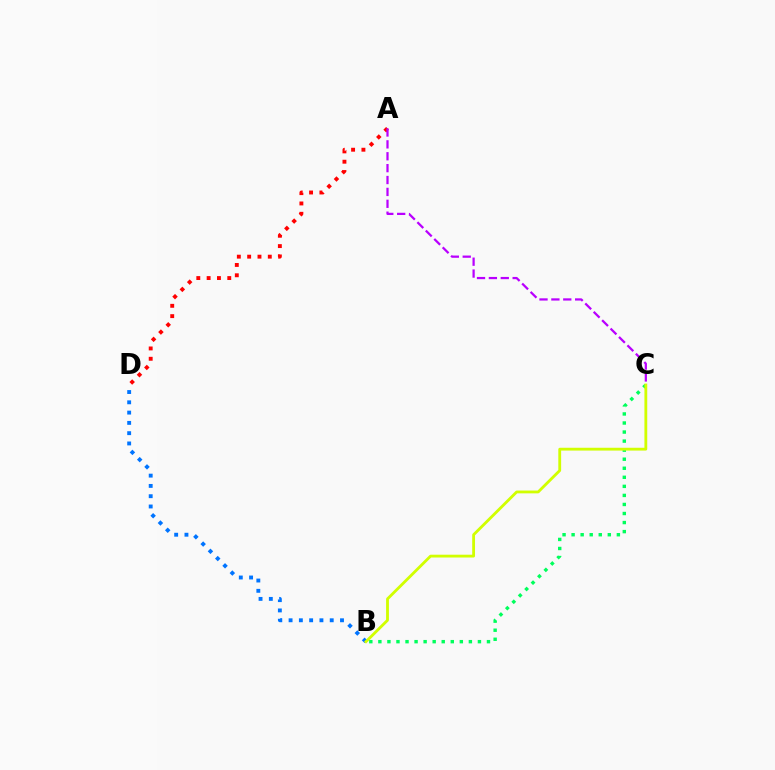{('A', 'D'): [{'color': '#ff0000', 'line_style': 'dotted', 'thickness': 2.8}], ('B', 'C'): [{'color': '#00ff5c', 'line_style': 'dotted', 'thickness': 2.46}, {'color': '#d1ff00', 'line_style': 'solid', 'thickness': 2.03}], ('A', 'C'): [{'color': '#b900ff', 'line_style': 'dashed', 'thickness': 1.61}], ('B', 'D'): [{'color': '#0074ff', 'line_style': 'dotted', 'thickness': 2.79}]}